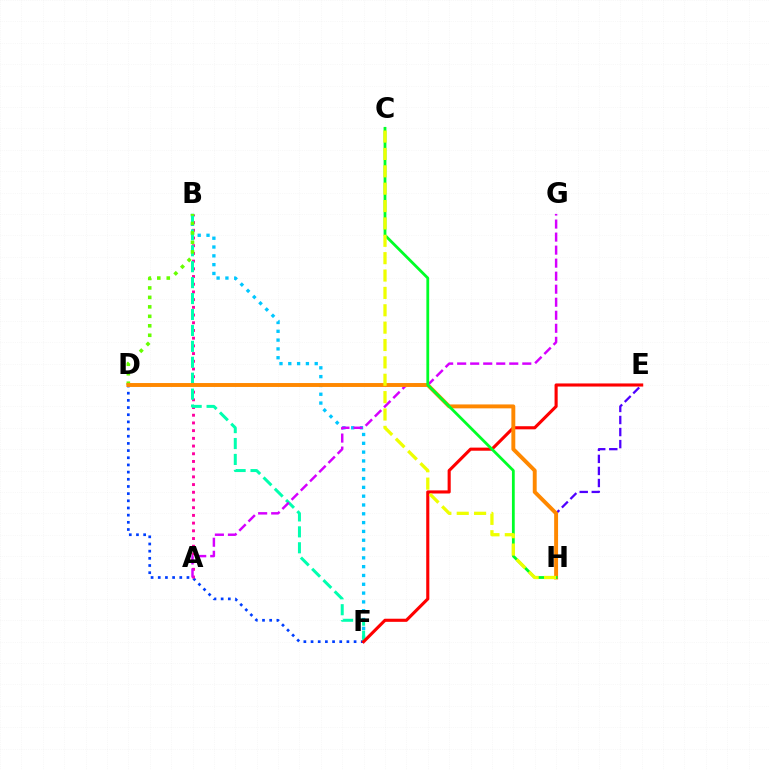{('D', 'F'): [{'color': '#003fff', 'line_style': 'dotted', 'thickness': 1.95}], ('A', 'B'): [{'color': '#ff00a0', 'line_style': 'dotted', 'thickness': 2.09}], ('B', 'F'): [{'color': '#00c7ff', 'line_style': 'dotted', 'thickness': 2.39}, {'color': '#00ffaf', 'line_style': 'dashed', 'thickness': 2.16}], ('E', 'F'): [{'color': '#ff0000', 'line_style': 'solid', 'thickness': 2.24}], ('A', 'G'): [{'color': '#d600ff', 'line_style': 'dashed', 'thickness': 1.77}], ('E', 'H'): [{'color': '#4f00ff', 'line_style': 'dashed', 'thickness': 1.64}], ('B', 'D'): [{'color': '#66ff00', 'line_style': 'dotted', 'thickness': 2.57}], ('D', 'H'): [{'color': '#ff8800', 'line_style': 'solid', 'thickness': 2.82}], ('C', 'H'): [{'color': '#00ff27', 'line_style': 'solid', 'thickness': 2.01}, {'color': '#eeff00', 'line_style': 'dashed', 'thickness': 2.36}]}